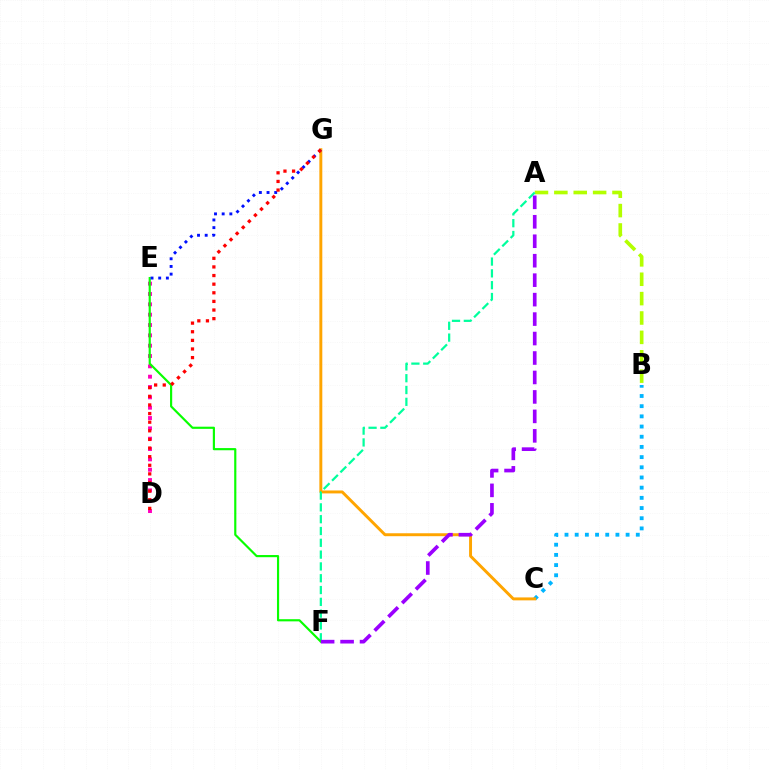{('A', 'B'): [{'color': '#b3ff00', 'line_style': 'dashed', 'thickness': 2.63}], ('B', 'C'): [{'color': '#00b5ff', 'line_style': 'dotted', 'thickness': 2.77}], ('C', 'G'): [{'color': '#ffa500', 'line_style': 'solid', 'thickness': 2.11}], ('D', 'E'): [{'color': '#ff00bd', 'line_style': 'dotted', 'thickness': 2.81}], ('A', 'F'): [{'color': '#00ff9d', 'line_style': 'dashed', 'thickness': 1.6}, {'color': '#9b00ff', 'line_style': 'dashed', 'thickness': 2.64}], ('E', 'F'): [{'color': '#08ff00', 'line_style': 'solid', 'thickness': 1.56}], ('E', 'G'): [{'color': '#0010ff', 'line_style': 'dotted', 'thickness': 2.09}], ('D', 'G'): [{'color': '#ff0000', 'line_style': 'dotted', 'thickness': 2.34}]}